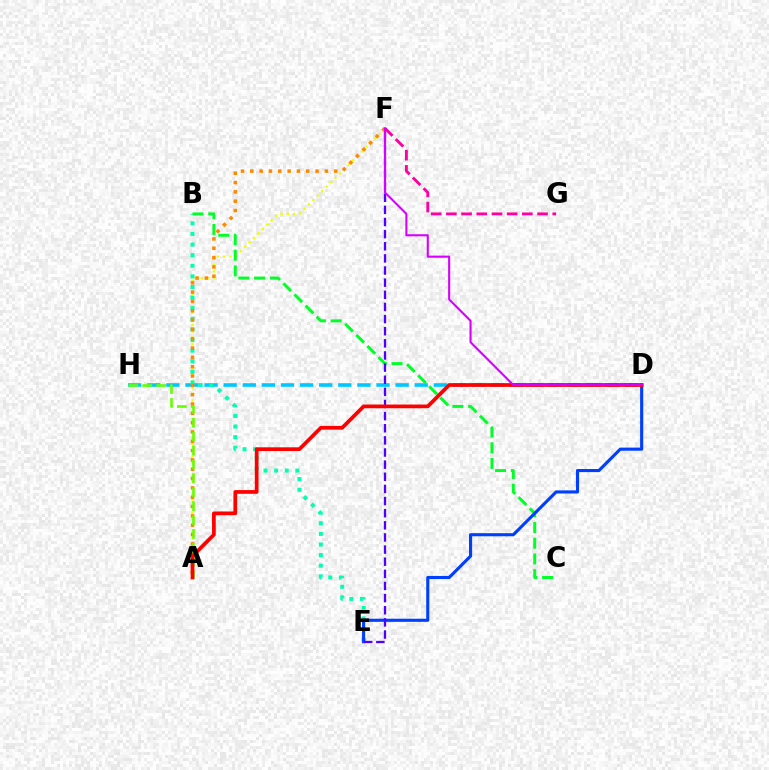{('A', 'F'): [{'color': '#eeff00', 'line_style': 'dotted', 'thickness': 1.7}, {'color': '#ff8800', 'line_style': 'dotted', 'thickness': 2.53}], ('D', 'H'): [{'color': '#00c7ff', 'line_style': 'dashed', 'thickness': 2.6}], ('B', 'E'): [{'color': '#00ffaf', 'line_style': 'dotted', 'thickness': 2.88}], ('A', 'H'): [{'color': '#66ff00', 'line_style': 'dashed', 'thickness': 1.89}], ('B', 'C'): [{'color': '#00ff27', 'line_style': 'dashed', 'thickness': 2.14}], ('D', 'E'): [{'color': '#003fff', 'line_style': 'solid', 'thickness': 2.24}], ('F', 'G'): [{'color': '#ff00a0', 'line_style': 'dashed', 'thickness': 2.06}], ('E', 'F'): [{'color': '#4f00ff', 'line_style': 'dashed', 'thickness': 1.65}], ('A', 'D'): [{'color': '#ff0000', 'line_style': 'solid', 'thickness': 2.68}], ('D', 'F'): [{'color': '#d600ff', 'line_style': 'solid', 'thickness': 1.5}]}